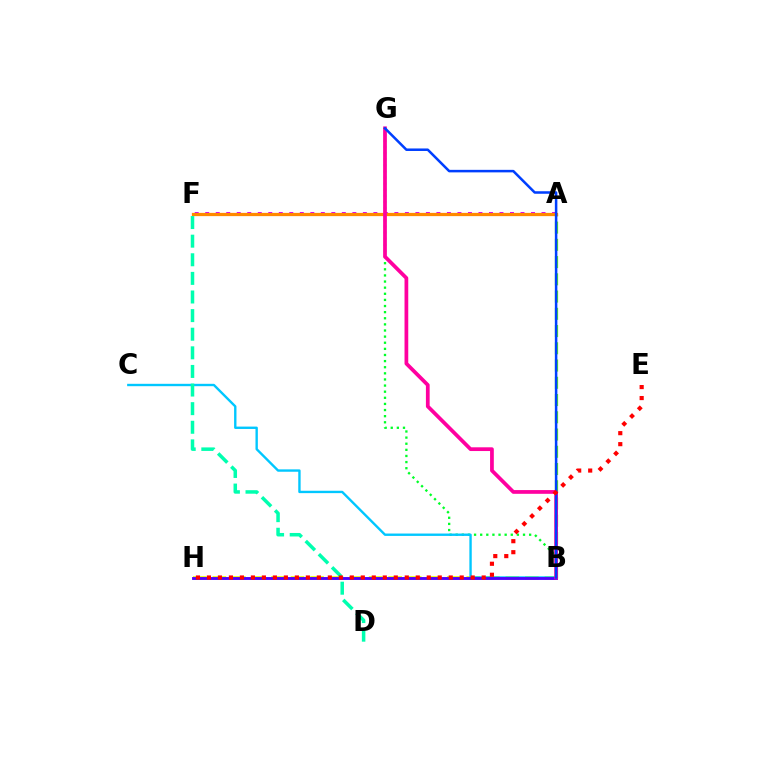{('A', 'F'): [{'color': '#d600ff', 'line_style': 'dotted', 'thickness': 2.86}, {'color': '#ff8800', 'line_style': 'solid', 'thickness': 2.33}], ('B', 'H'): [{'color': '#eeff00', 'line_style': 'dashed', 'thickness': 2.65}, {'color': '#4f00ff', 'line_style': 'solid', 'thickness': 2.07}], ('A', 'B'): [{'color': '#66ff00', 'line_style': 'dashed', 'thickness': 2.34}], ('B', 'G'): [{'color': '#00ff27', 'line_style': 'dotted', 'thickness': 1.66}, {'color': '#ff00a0', 'line_style': 'solid', 'thickness': 2.69}, {'color': '#003fff', 'line_style': 'solid', 'thickness': 1.82}], ('B', 'C'): [{'color': '#00c7ff', 'line_style': 'solid', 'thickness': 1.71}], ('D', 'F'): [{'color': '#00ffaf', 'line_style': 'dashed', 'thickness': 2.53}], ('E', 'H'): [{'color': '#ff0000', 'line_style': 'dotted', 'thickness': 2.99}]}